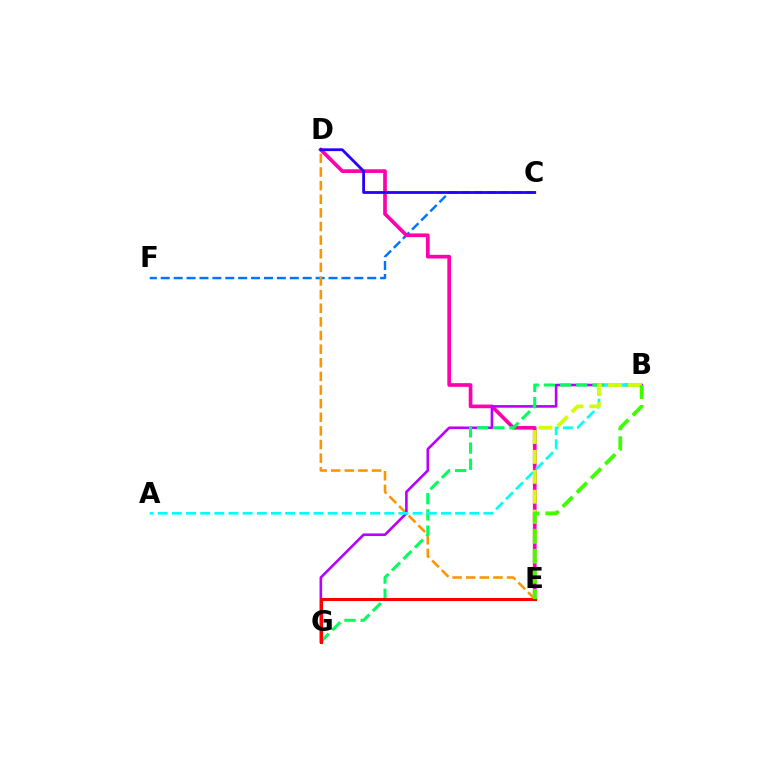{('C', 'F'): [{'color': '#0074ff', 'line_style': 'dashed', 'thickness': 1.75}], ('D', 'E'): [{'color': '#ff00ac', 'line_style': 'solid', 'thickness': 2.65}, {'color': '#ff9400', 'line_style': 'dashed', 'thickness': 1.85}], ('B', 'G'): [{'color': '#b900ff', 'line_style': 'solid', 'thickness': 1.88}, {'color': '#00ff5c', 'line_style': 'dashed', 'thickness': 2.2}], ('E', 'G'): [{'color': '#ff0000', 'line_style': 'solid', 'thickness': 2.22}], ('C', 'D'): [{'color': '#2500ff', 'line_style': 'solid', 'thickness': 2.01}], ('A', 'B'): [{'color': '#00fff6', 'line_style': 'dashed', 'thickness': 1.92}], ('B', 'E'): [{'color': '#d1ff00', 'line_style': 'dashed', 'thickness': 2.71}, {'color': '#3dff00', 'line_style': 'dashed', 'thickness': 2.73}]}